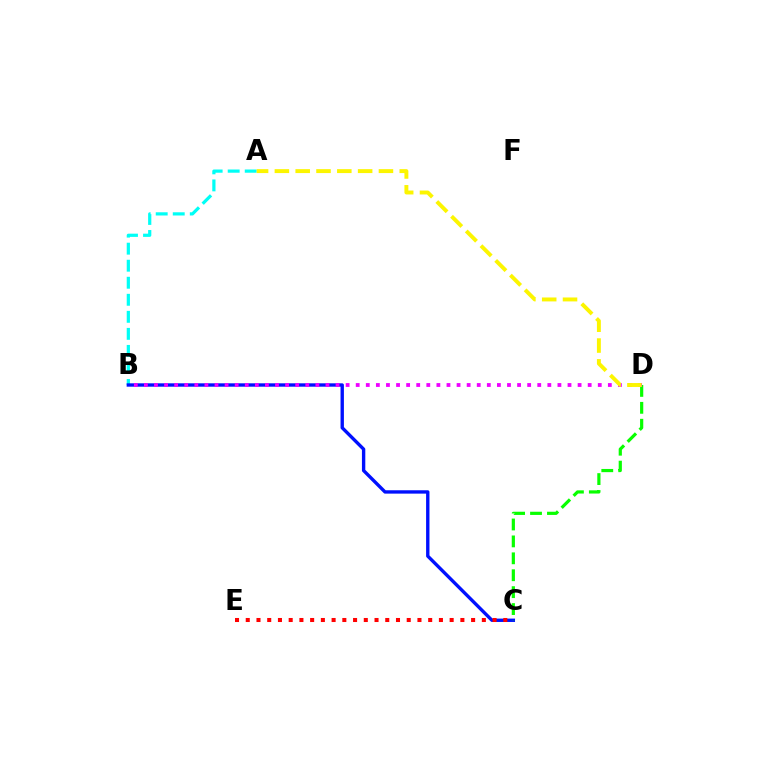{('A', 'B'): [{'color': '#00fff6', 'line_style': 'dashed', 'thickness': 2.31}], ('B', 'C'): [{'color': '#0010ff', 'line_style': 'solid', 'thickness': 2.43}], ('C', 'D'): [{'color': '#08ff00', 'line_style': 'dashed', 'thickness': 2.3}], ('B', 'D'): [{'color': '#ee00ff', 'line_style': 'dotted', 'thickness': 2.74}], ('A', 'D'): [{'color': '#fcf500', 'line_style': 'dashed', 'thickness': 2.83}], ('C', 'E'): [{'color': '#ff0000', 'line_style': 'dotted', 'thickness': 2.92}]}